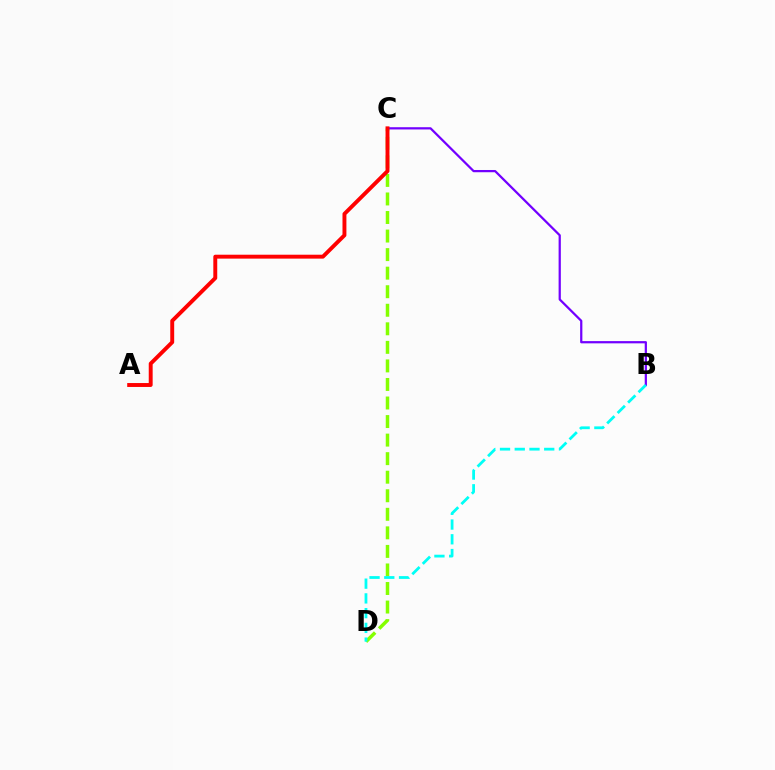{('C', 'D'): [{'color': '#84ff00', 'line_style': 'dashed', 'thickness': 2.52}], ('B', 'C'): [{'color': '#7200ff', 'line_style': 'solid', 'thickness': 1.61}], ('B', 'D'): [{'color': '#00fff6', 'line_style': 'dashed', 'thickness': 2.0}], ('A', 'C'): [{'color': '#ff0000', 'line_style': 'solid', 'thickness': 2.82}]}